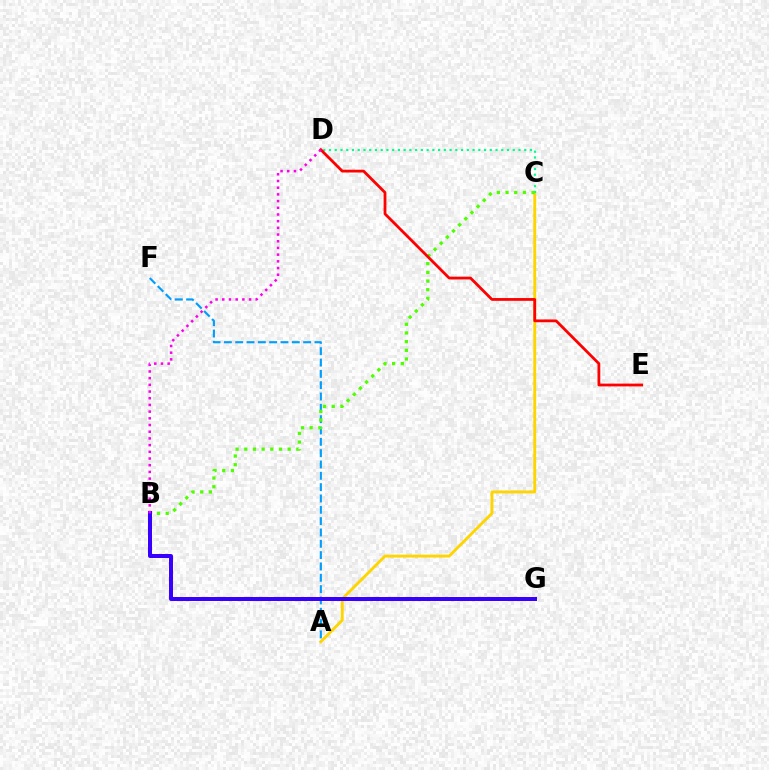{('A', 'F'): [{'color': '#009eff', 'line_style': 'dashed', 'thickness': 1.54}], ('A', 'C'): [{'color': '#ffd500', 'line_style': 'solid', 'thickness': 2.07}], ('C', 'D'): [{'color': '#00ff86', 'line_style': 'dotted', 'thickness': 1.56}], ('B', 'C'): [{'color': '#4fff00', 'line_style': 'dotted', 'thickness': 2.36}], ('B', 'G'): [{'color': '#3700ff', 'line_style': 'solid', 'thickness': 2.88}], ('D', 'E'): [{'color': '#ff0000', 'line_style': 'solid', 'thickness': 2.01}], ('B', 'D'): [{'color': '#ff00ed', 'line_style': 'dotted', 'thickness': 1.82}]}